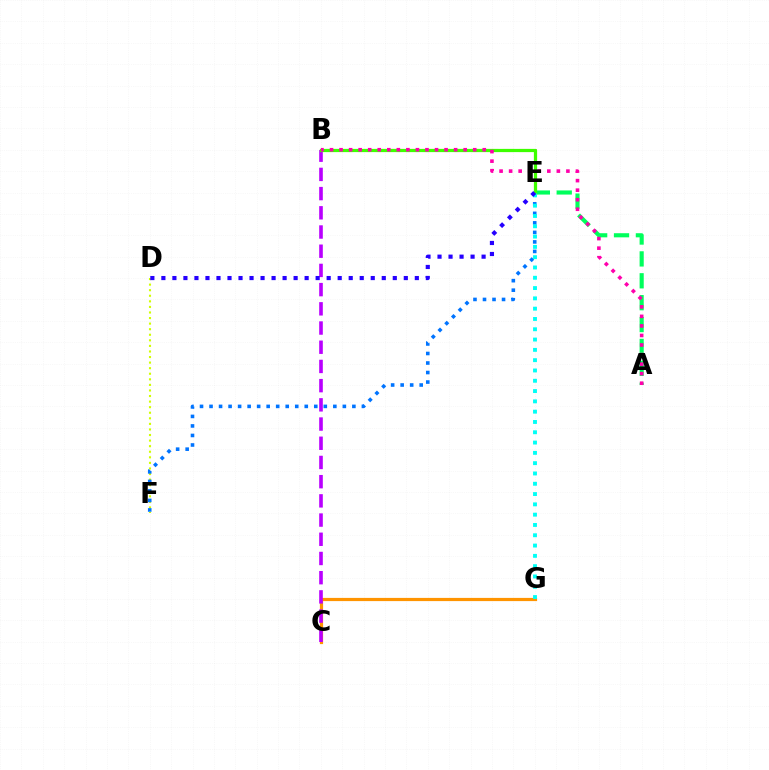{('B', 'E'): [{'color': '#ff0000', 'line_style': 'dashed', 'thickness': 2.18}, {'color': '#3dff00', 'line_style': 'solid', 'thickness': 2.31}], ('D', 'F'): [{'color': '#d1ff00', 'line_style': 'dotted', 'thickness': 1.51}], ('C', 'G'): [{'color': '#ff9400', 'line_style': 'solid', 'thickness': 2.31}], ('A', 'E'): [{'color': '#00ff5c', 'line_style': 'dashed', 'thickness': 2.97}], ('E', 'F'): [{'color': '#0074ff', 'line_style': 'dotted', 'thickness': 2.59}], ('B', 'C'): [{'color': '#b900ff', 'line_style': 'dashed', 'thickness': 2.61}], ('A', 'B'): [{'color': '#ff00ac', 'line_style': 'dotted', 'thickness': 2.59}], ('E', 'G'): [{'color': '#00fff6', 'line_style': 'dotted', 'thickness': 2.8}], ('D', 'E'): [{'color': '#2500ff', 'line_style': 'dotted', 'thickness': 2.99}]}